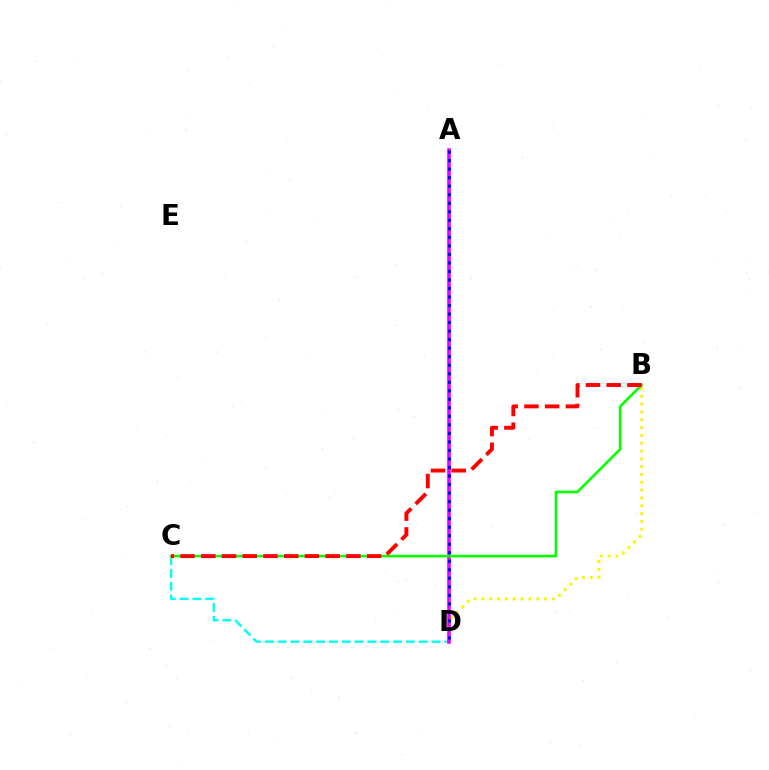{('C', 'D'): [{'color': '#00fff6', 'line_style': 'dashed', 'thickness': 1.74}], ('B', 'D'): [{'color': '#fcf500', 'line_style': 'dotted', 'thickness': 2.12}], ('A', 'D'): [{'color': '#ee00ff', 'line_style': 'solid', 'thickness': 2.57}, {'color': '#0010ff', 'line_style': 'dotted', 'thickness': 2.32}], ('B', 'C'): [{'color': '#08ff00', 'line_style': 'solid', 'thickness': 1.88}, {'color': '#ff0000', 'line_style': 'dashed', 'thickness': 2.82}]}